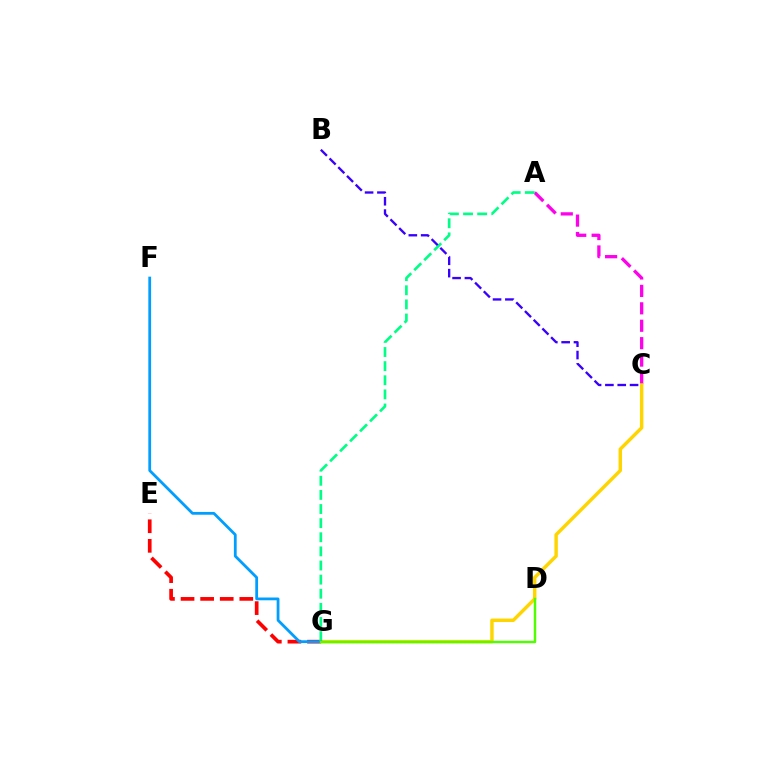{('E', 'G'): [{'color': '#ff0000', 'line_style': 'dashed', 'thickness': 2.66}], ('A', 'C'): [{'color': '#ff00ed', 'line_style': 'dashed', 'thickness': 2.37}], ('A', 'G'): [{'color': '#00ff86', 'line_style': 'dashed', 'thickness': 1.92}], ('C', 'G'): [{'color': '#ffd500', 'line_style': 'solid', 'thickness': 2.47}], ('F', 'G'): [{'color': '#009eff', 'line_style': 'solid', 'thickness': 2.01}], ('D', 'G'): [{'color': '#4fff00', 'line_style': 'solid', 'thickness': 1.74}], ('B', 'C'): [{'color': '#3700ff', 'line_style': 'dashed', 'thickness': 1.68}]}